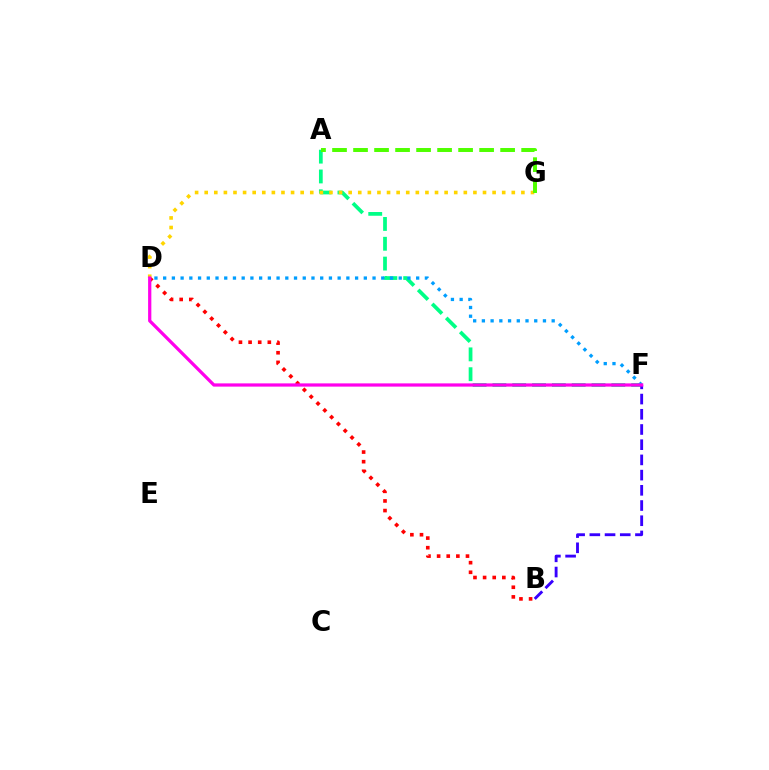{('A', 'F'): [{'color': '#00ff86', 'line_style': 'dashed', 'thickness': 2.69}], ('B', 'F'): [{'color': '#3700ff', 'line_style': 'dashed', 'thickness': 2.07}], ('D', 'F'): [{'color': '#009eff', 'line_style': 'dotted', 'thickness': 2.37}, {'color': '#ff00ed', 'line_style': 'solid', 'thickness': 2.33}], ('B', 'D'): [{'color': '#ff0000', 'line_style': 'dotted', 'thickness': 2.62}], ('D', 'G'): [{'color': '#ffd500', 'line_style': 'dotted', 'thickness': 2.61}], ('A', 'G'): [{'color': '#4fff00', 'line_style': 'dashed', 'thickness': 2.85}]}